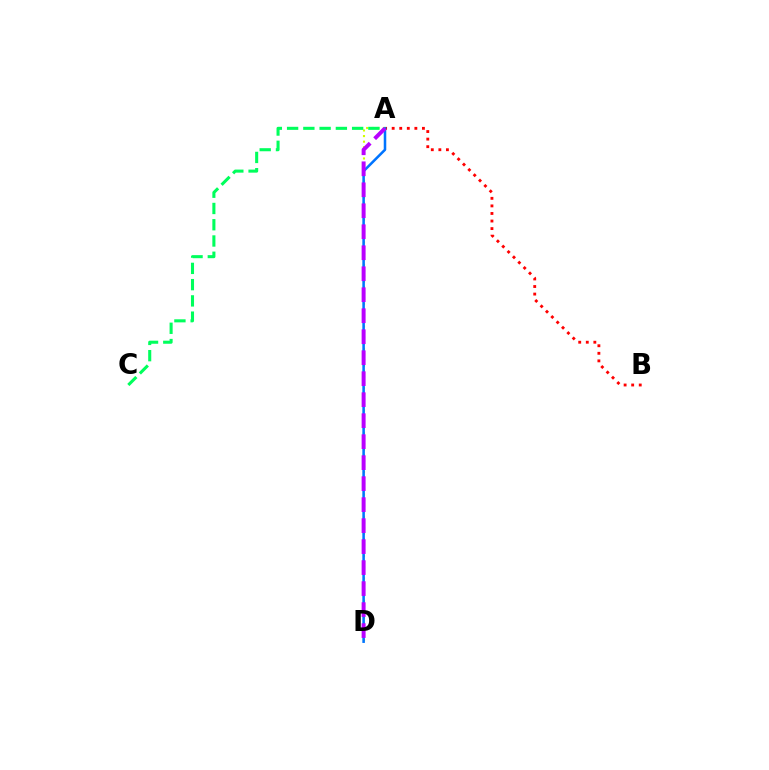{('A', 'D'): [{'color': '#d1ff00', 'line_style': 'dotted', 'thickness': 1.52}, {'color': '#0074ff', 'line_style': 'solid', 'thickness': 1.83}, {'color': '#b900ff', 'line_style': 'dashed', 'thickness': 2.85}], ('A', 'B'): [{'color': '#ff0000', 'line_style': 'dotted', 'thickness': 2.06}], ('A', 'C'): [{'color': '#00ff5c', 'line_style': 'dashed', 'thickness': 2.21}]}